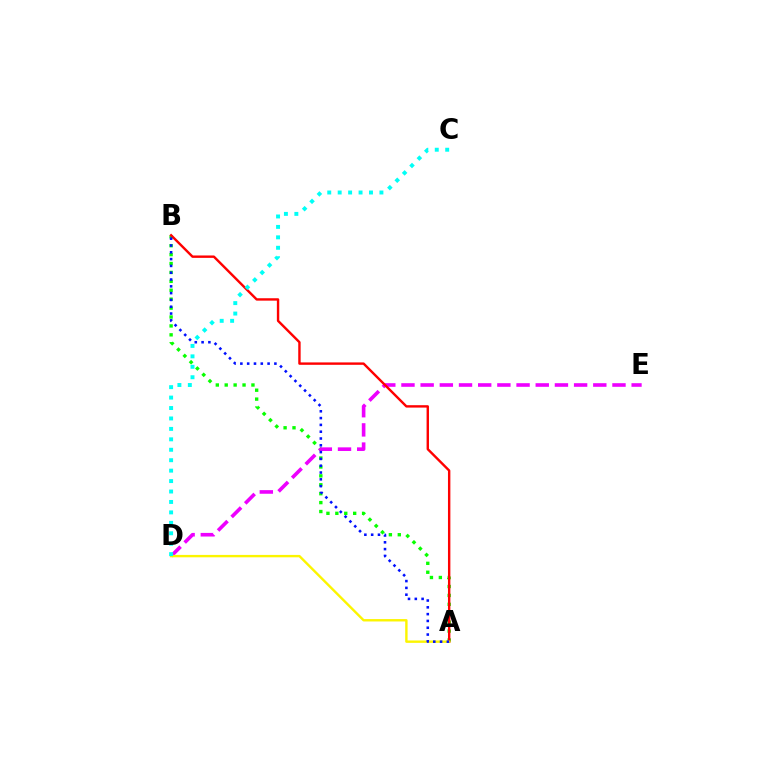{('A', 'B'): [{'color': '#08ff00', 'line_style': 'dotted', 'thickness': 2.42}, {'color': '#ff0000', 'line_style': 'solid', 'thickness': 1.73}, {'color': '#0010ff', 'line_style': 'dotted', 'thickness': 1.85}], ('D', 'E'): [{'color': '#ee00ff', 'line_style': 'dashed', 'thickness': 2.61}], ('A', 'D'): [{'color': '#fcf500', 'line_style': 'solid', 'thickness': 1.72}], ('C', 'D'): [{'color': '#00fff6', 'line_style': 'dotted', 'thickness': 2.84}]}